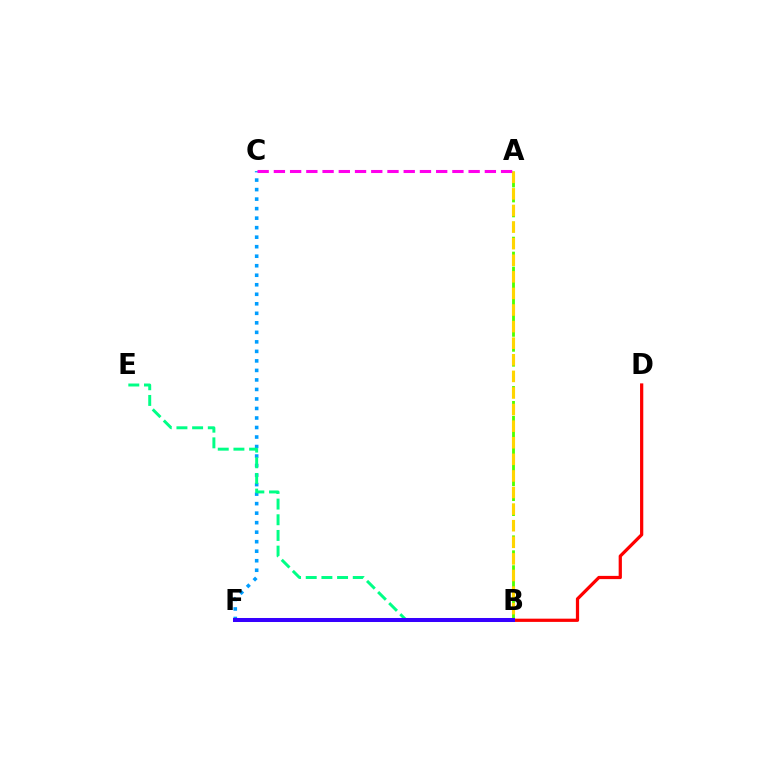{('C', 'F'): [{'color': '#009eff', 'line_style': 'dotted', 'thickness': 2.59}], ('B', 'D'): [{'color': '#ff0000', 'line_style': 'solid', 'thickness': 2.33}], ('A', 'B'): [{'color': '#4fff00', 'line_style': 'dashed', 'thickness': 2.03}, {'color': '#ffd500', 'line_style': 'dashed', 'thickness': 2.25}], ('A', 'C'): [{'color': '#ff00ed', 'line_style': 'dashed', 'thickness': 2.2}], ('B', 'E'): [{'color': '#00ff86', 'line_style': 'dashed', 'thickness': 2.13}], ('B', 'F'): [{'color': '#3700ff', 'line_style': 'solid', 'thickness': 2.89}]}